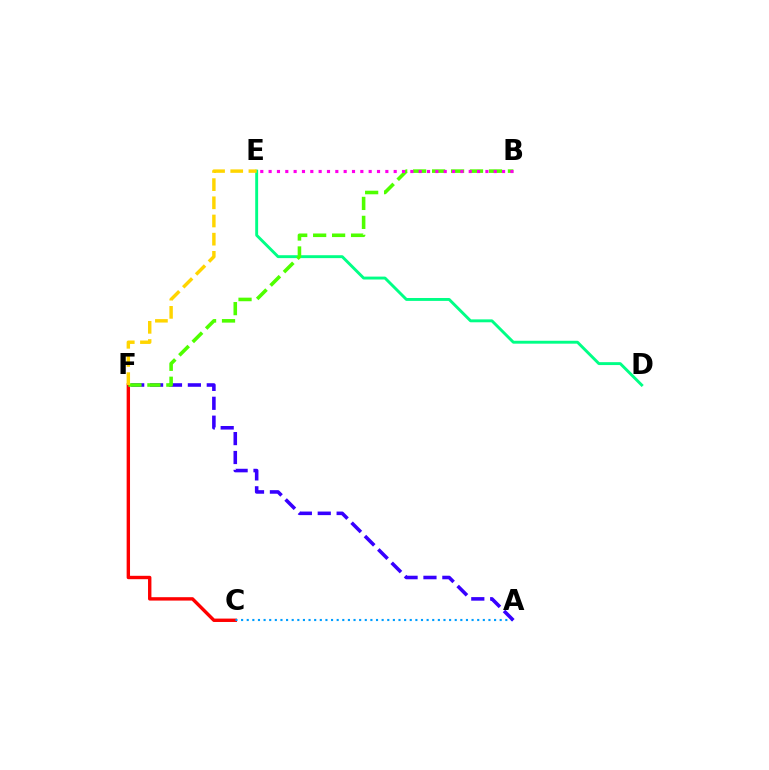{('D', 'E'): [{'color': '#00ff86', 'line_style': 'solid', 'thickness': 2.09}], ('C', 'F'): [{'color': '#ff0000', 'line_style': 'solid', 'thickness': 2.44}], ('A', 'C'): [{'color': '#009eff', 'line_style': 'dotted', 'thickness': 1.53}], ('A', 'F'): [{'color': '#3700ff', 'line_style': 'dashed', 'thickness': 2.57}], ('B', 'F'): [{'color': '#4fff00', 'line_style': 'dashed', 'thickness': 2.57}], ('B', 'E'): [{'color': '#ff00ed', 'line_style': 'dotted', 'thickness': 2.27}], ('E', 'F'): [{'color': '#ffd500', 'line_style': 'dashed', 'thickness': 2.47}]}